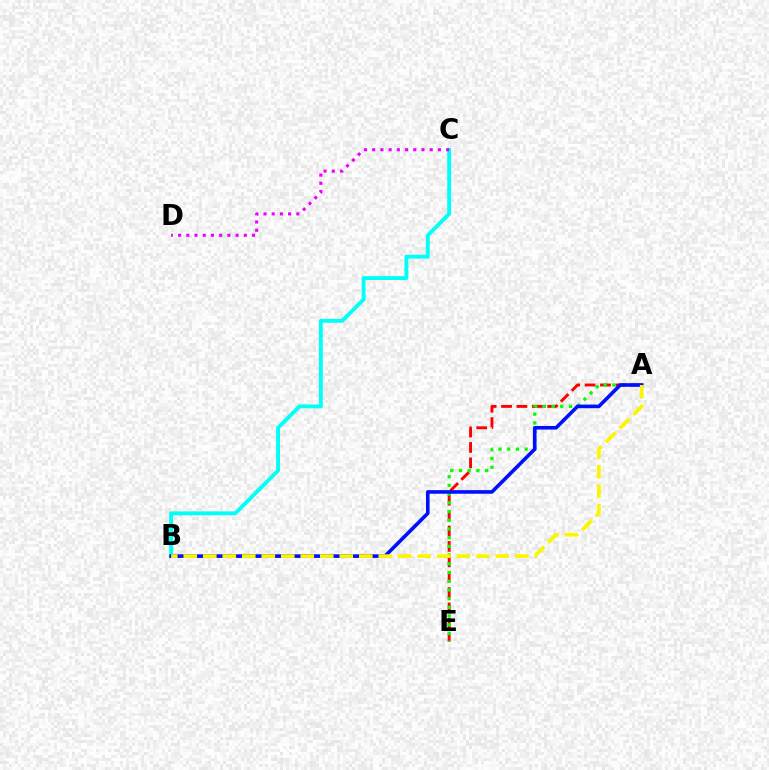{('A', 'E'): [{'color': '#ff0000', 'line_style': 'dashed', 'thickness': 2.09}, {'color': '#08ff00', 'line_style': 'dotted', 'thickness': 2.37}], ('B', 'C'): [{'color': '#00fff6', 'line_style': 'solid', 'thickness': 2.79}], ('C', 'D'): [{'color': '#ee00ff', 'line_style': 'dotted', 'thickness': 2.23}], ('A', 'B'): [{'color': '#0010ff', 'line_style': 'solid', 'thickness': 2.6}, {'color': '#fcf500', 'line_style': 'dashed', 'thickness': 2.65}]}